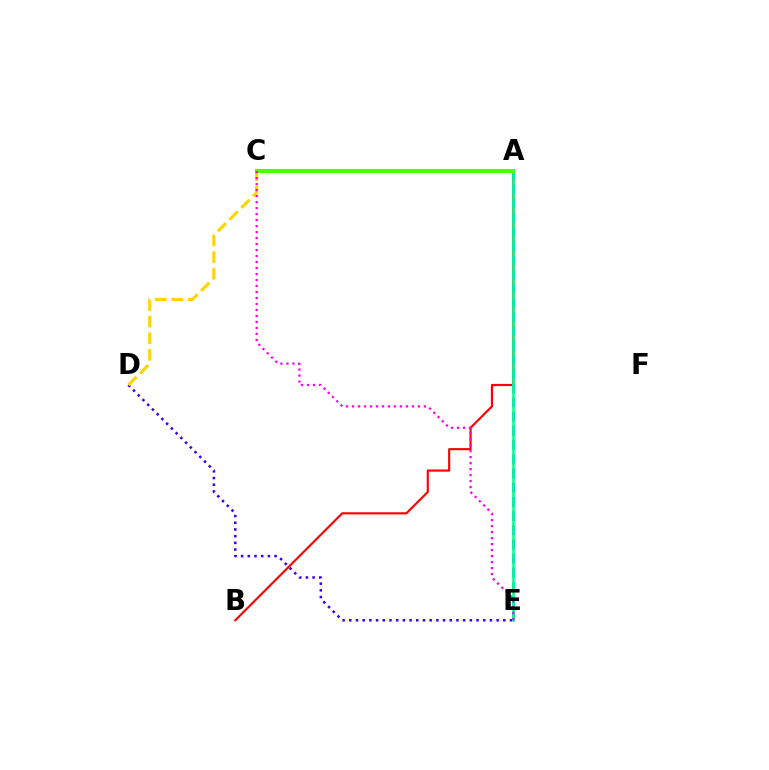{('A', 'B'): [{'color': '#ff0000', 'line_style': 'solid', 'thickness': 1.55}], ('A', 'E'): [{'color': '#009eff', 'line_style': 'dashed', 'thickness': 1.93}, {'color': '#00ff86', 'line_style': 'solid', 'thickness': 1.82}], ('D', 'E'): [{'color': '#3700ff', 'line_style': 'dotted', 'thickness': 1.82}], ('C', 'D'): [{'color': '#ffd500', 'line_style': 'dashed', 'thickness': 2.26}], ('A', 'C'): [{'color': '#4fff00', 'line_style': 'solid', 'thickness': 2.91}], ('C', 'E'): [{'color': '#ff00ed', 'line_style': 'dotted', 'thickness': 1.63}]}